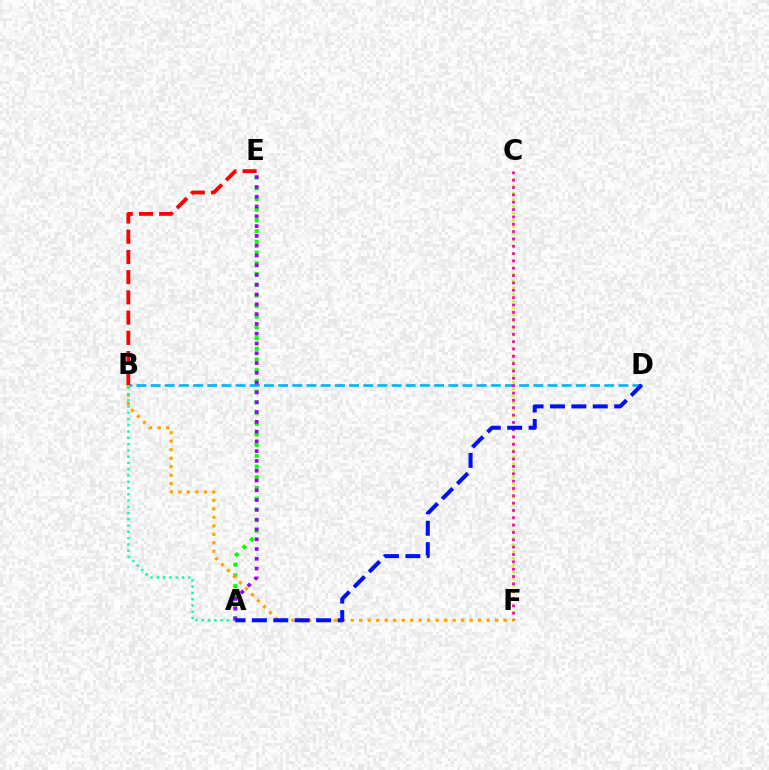{('B', 'D'): [{'color': '#00b5ff', 'line_style': 'dashed', 'thickness': 1.93}], ('A', 'E'): [{'color': '#08ff00', 'line_style': 'dotted', 'thickness': 2.91}, {'color': '#9b00ff', 'line_style': 'dotted', 'thickness': 2.66}], ('C', 'F'): [{'color': '#b3ff00', 'line_style': 'dotted', 'thickness': 1.84}, {'color': '#ff00bd', 'line_style': 'dotted', 'thickness': 1.99}], ('B', 'E'): [{'color': '#ff0000', 'line_style': 'dashed', 'thickness': 2.75}], ('B', 'F'): [{'color': '#ffa500', 'line_style': 'dotted', 'thickness': 2.31}], ('A', 'B'): [{'color': '#00ff9d', 'line_style': 'dotted', 'thickness': 1.7}], ('A', 'D'): [{'color': '#0010ff', 'line_style': 'dashed', 'thickness': 2.91}]}